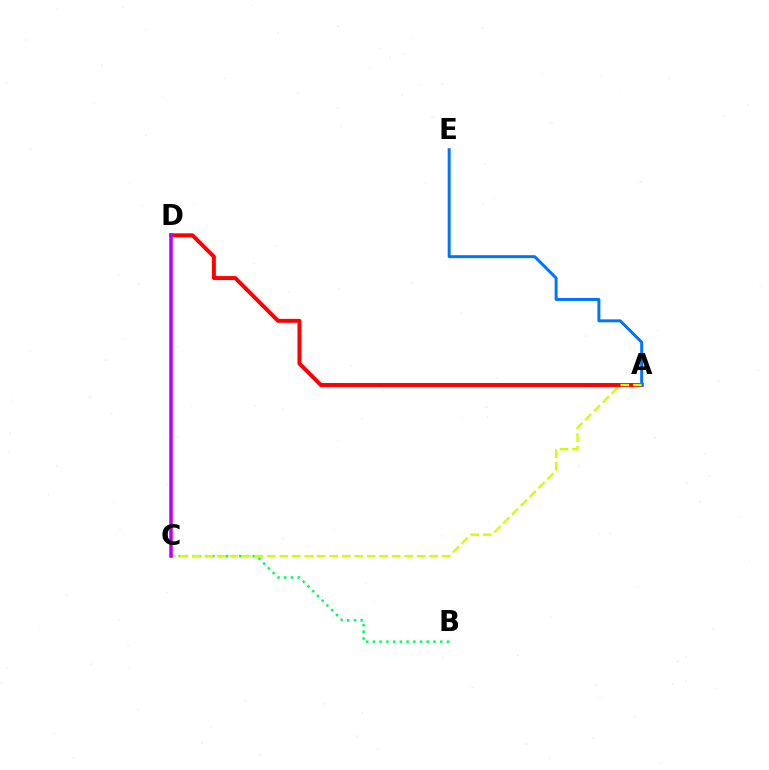{('A', 'D'): [{'color': '#ff0000', 'line_style': 'solid', 'thickness': 2.84}], ('A', 'E'): [{'color': '#0074ff', 'line_style': 'solid', 'thickness': 2.13}], ('B', 'C'): [{'color': '#00ff5c', 'line_style': 'dotted', 'thickness': 1.83}], ('A', 'C'): [{'color': '#d1ff00', 'line_style': 'dashed', 'thickness': 1.7}], ('C', 'D'): [{'color': '#b900ff', 'line_style': 'solid', 'thickness': 2.53}]}